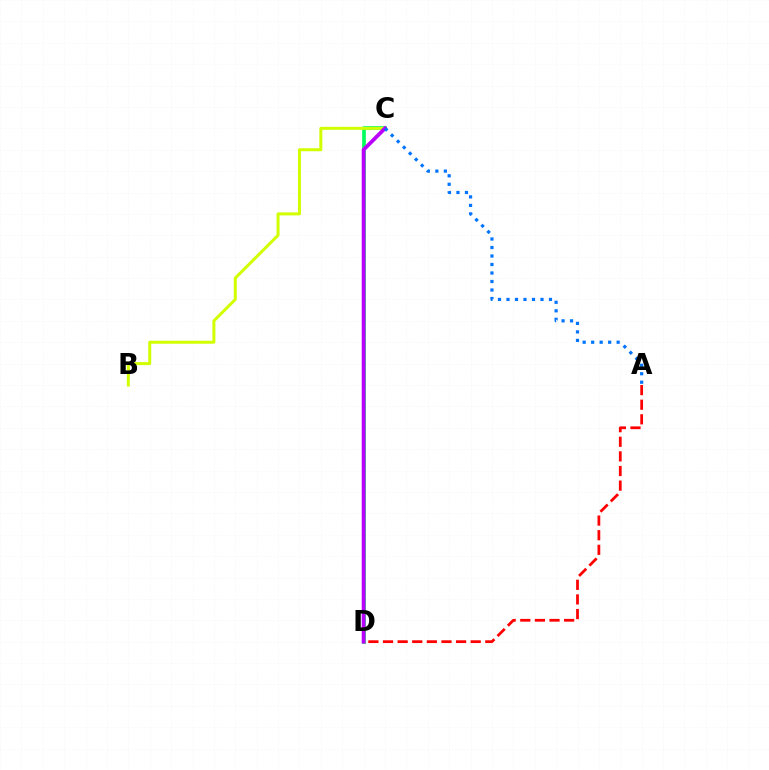{('A', 'D'): [{'color': '#ff0000', 'line_style': 'dashed', 'thickness': 1.99}], ('C', 'D'): [{'color': '#00ff5c', 'line_style': 'solid', 'thickness': 2.65}, {'color': '#b900ff', 'line_style': 'solid', 'thickness': 2.74}], ('B', 'C'): [{'color': '#d1ff00', 'line_style': 'solid', 'thickness': 2.16}], ('A', 'C'): [{'color': '#0074ff', 'line_style': 'dotted', 'thickness': 2.31}]}